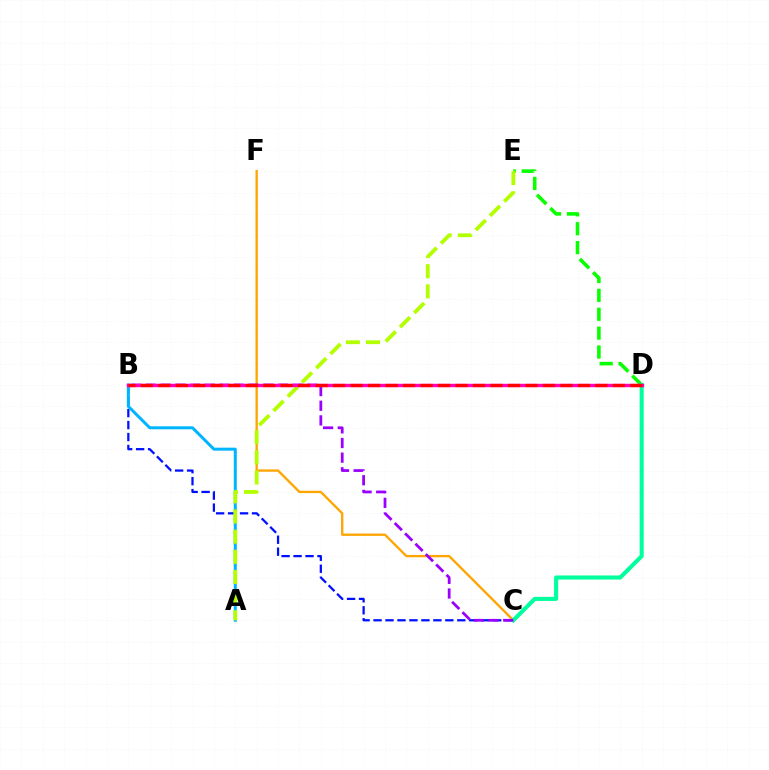{('D', 'E'): [{'color': '#08ff00', 'line_style': 'dashed', 'thickness': 2.56}], ('C', 'F'): [{'color': '#ffa500', 'line_style': 'solid', 'thickness': 1.68}], ('B', 'C'): [{'color': '#0010ff', 'line_style': 'dashed', 'thickness': 1.63}, {'color': '#9b00ff', 'line_style': 'dashed', 'thickness': 1.99}], ('C', 'D'): [{'color': '#00ff9d', 'line_style': 'solid', 'thickness': 2.94}], ('A', 'B'): [{'color': '#00b5ff', 'line_style': 'solid', 'thickness': 2.16}], ('A', 'E'): [{'color': '#b3ff00', 'line_style': 'dashed', 'thickness': 2.74}], ('B', 'D'): [{'color': '#ff00bd', 'line_style': 'solid', 'thickness': 2.44}, {'color': '#ff0000', 'line_style': 'dashed', 'thickness': 2.38}]}